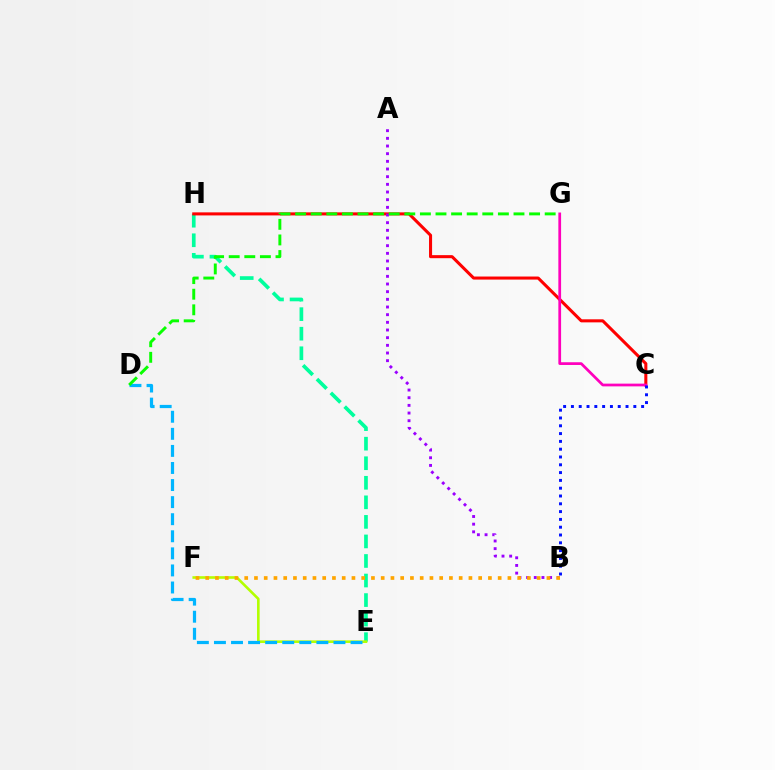{('E', 'H'): [{'color': '#00ff9d', 'line_style': 'dashed', 'thickness': 2.66}], ('C', 'H'): [{'color': '#ff0000', 'line_style': 'solid', 'thickness': 2.2}], ('E', 'F'): [{'color': '#b3ff00', 'line_style': 'solid', 'thickness': 1.88}], ('A', 'B'): [{'color': '#9b00ff', 'line_style': 'dotted', 'thickness': 2.08}], ('C', 'G'): [{'color': '#ff00bd', 'line_style': 'solid', 'thickness': 1.97}], ('D', 'E'): [{'color': '#00b5ff', 'line_style': 'dashed', 'thickness': 2.32}], ('B', 'F'): [{'color': '#ffa500', 'line_style': 'dotted', 'thickness': 2.65}], ('B', 'C'): [{'color': '#0010ff', 'line_style': 'dotted', 'thickness': 2.12}], ('D', 'G'): [{'color': '#08ff00', 'line_style': 'dashed', 'thickness': 2.12}]}